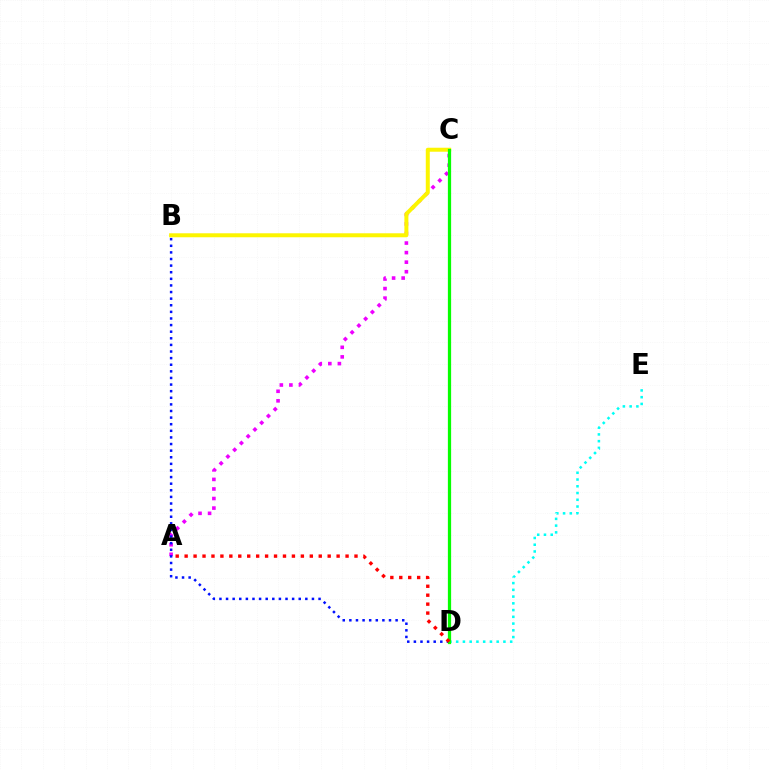{('A', 'C'): [{'color': '#ee00ff', 'line_style': 'dotted', 'thickness': 2.6}], ('B', 'C'): [{'color': '#fcf500', 'line_style': 'solid', 'thickness': 2.87}], ('B', 'D'): [{'color': '#0010ff', 'line_style': 'dotted', 'thickness': 1.8}], ('D', 'E'): [{'color': '#00fff6', 'line_style': 'dotted', 'thickness': 1.83}], ('C', 'D'): [{'color': '#08ff00', 'line_style': 'solid', 'thickness': 2.34}], ('A', 'D'): [{'color': '#ff0000', 'line_style': 'dotted', 'thickness': 2.43}]}